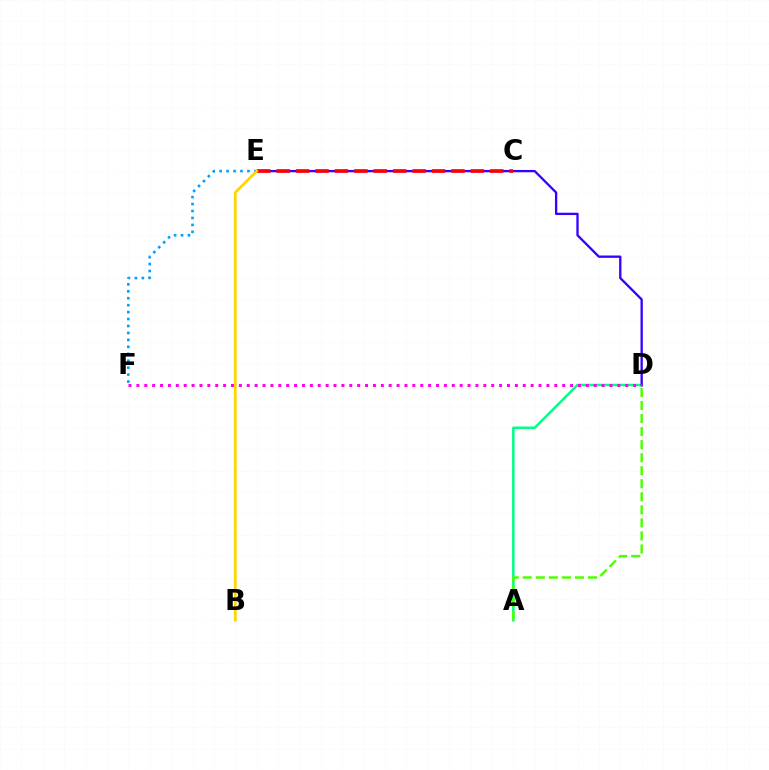{('A', 'D'): [{'color': '#00ff86', 'line_style': 'solid', 'thickness': 1.82}, {'color': '#4fff00', 'line_style': 'dashed', 'thickness': 1.77}], ('E', 'F'): [{'color': '#009eff', 'line_style': 'dotted', 'thickness': 1.89}], ('D', 'E'): [{'color': '#3700ff', 'line_style': 'solid', 'thickness': 1.67}], ('C', 'E'): [{'color': '#ff0000', 'line_style': 'dashed', 'thickness': 2.64}], ('B', 'E'): [{'color': '#ffd500', 'line_style': 'solid', 'thickness': 1.96}], ('D', 'F'): [{'color': '#ff00ed', 'line_style': 'dotted', 'thickness': 2.14}]}